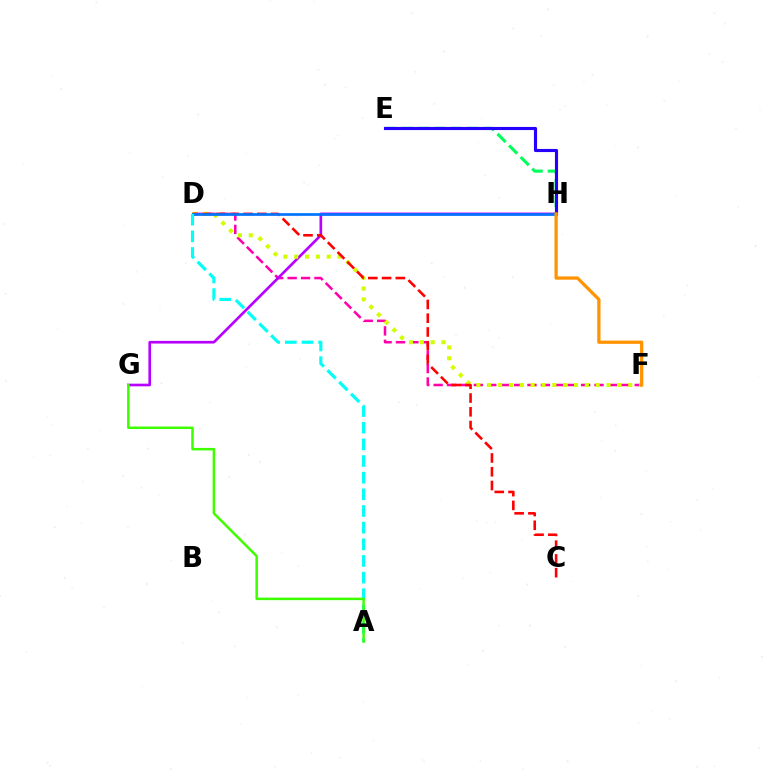{('D', 'F'): [{'color': '#ff00ac', 'line_style': 'dashed', 'thickness': 1.82}, {'color': '#d1ff00', 'line_style': 'dotted', 'thickness': 2.95}], ('E', 'H'): [{'color': '#00ff5c', 'line_style': 'dashed', 'thickness': 2.23}, {'color': '#2500ff', 'line_style': 'solid', 'thickness': 2.25}], ('G', 'H'): [{'color': '#b900ff', 'line_style': 'solid', 'thickness': 1.92}], ('C', 'D'): [{'color': '#ff0000', 'line_style': 'dashed', 'thickness': 1.87}], ('D', 'H'): [{'color': '#0074ff', 'line_style': 'solid', 'thickness': 1.95}], ('A', 'D'): [{'color': '#00fff6', 'line_style': 'dashed', 'thickness': 2.26}], ('F', 'H'): [{'color': '#ff9400', 'line_style': 'solid', 'thickness': 2.34}], ('A', 'G'): [{'color': '#3dff00', 'line_style': 'solid', 'thickness': 1.8}]}